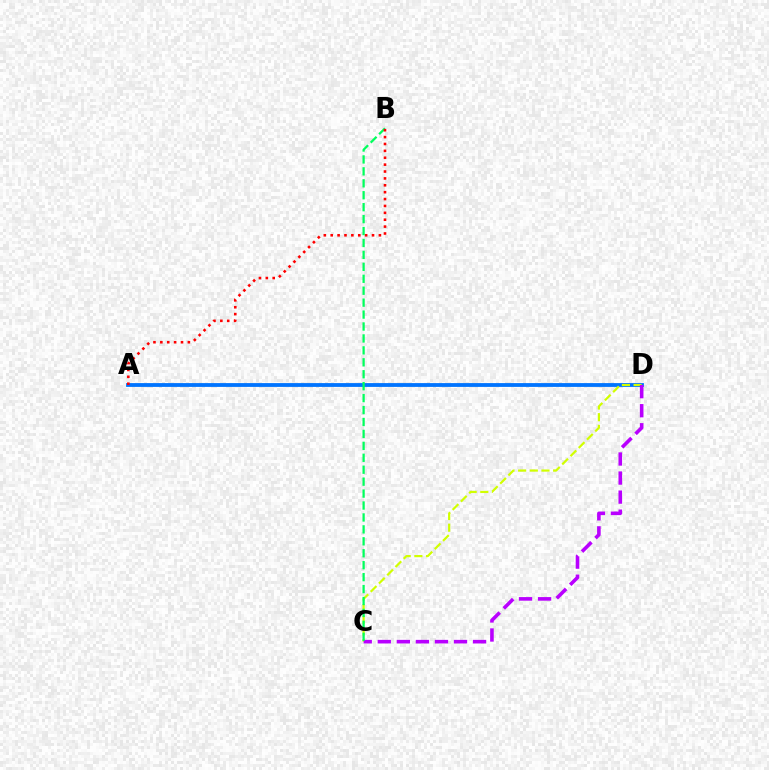{('A', 'D'): [{'color': '#0074ff', 'line_style': 'solid', 'thickness': 2.74}], ('C', 'D'): [{'color': '#d1ff00', 'line_style': 'dashed', 'thickness': 1.59}, {'color': '#b900ff', 'line_style': 'dashed', 'thickness': 2.59}], ('B', 'C'): [{'color': '#00ff5c', 'line_style': 'dashed', 'thickness': 1.62}], ('A', 'B'): [{'color': '#ff0000', 'line_style': 'dotted', 'thickness': 1.87}]}